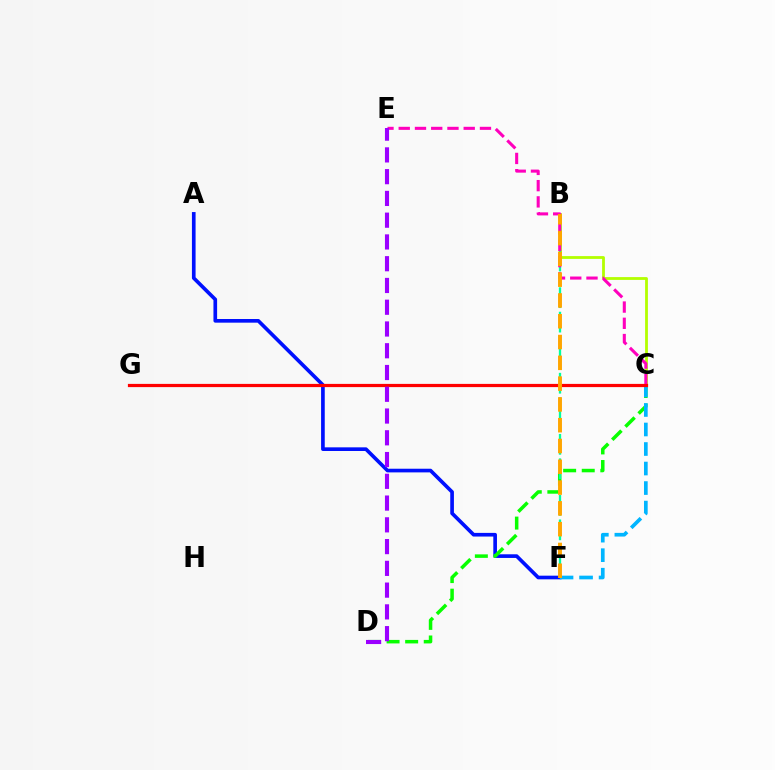{('A', 'F'): [{'color': '#0010ff', 'line_style': 'solid', 'thickness': 2.63}], ('C', 'D'): [{'color': '#08ff00', 'line_style': 'dashed', 'thickness': 2.53}], ('C', 'F'): [{'color': '#00b5ff', 'line_style': 'dashed', 'thickness': 2.65}], ('B', 'C'): [{'color': '#b3ff00', 'line_style': 'solid', 'thickness': 2.02}], ('B', 'F'): [{'color': '#00ff9d', 'line_style': 'dashed', 'thickness': 1.66}, {'color': '#ffa500', 'line_style': 'dashed', 'thickness': 2.82}], ('C', 'E'): [{'color': '#ff00bd', 'line_style': 'dashed', 'thickness': 2.21}], ('C', 'G'): [{'color': '#ff0000', 'line_style': 'solid', 'thickness': 2.31}], ('D', 'E'): [{'color': '#9b00ff', 'line_style': 'dashed', 'thickness': 2.96}]}